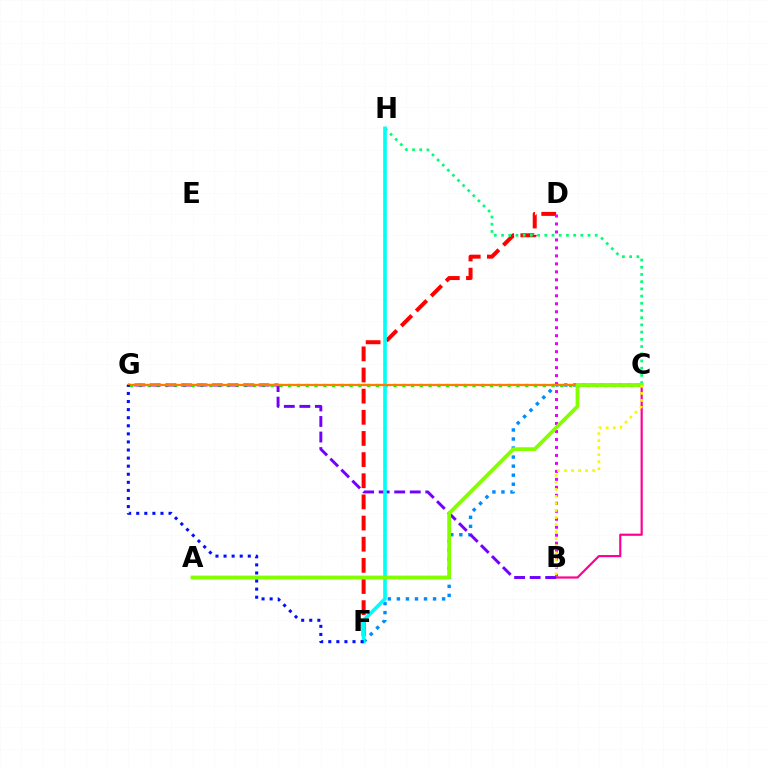{('C', 'F'): [{'color': '#008cff', 'line_style': 'dotted', 'thickness': 2.46}], ('C', 'G'): [{'color': '#08ff00', 'line_style': 'dotted', 'thickness': 2.39}, {'color': '#ff7c00', 'line_style': 'solid', 'thickness': 1.63}], ('D', 'F'): [{'color': '#ff0000', 'line_style': 'dashed', 'thickness': 2.87}], ('C', 'H'): [{'color': '#00ff74', 'line_style': 'dotted', 'thickness': 1.96}], ('B', 'C'): [{'color': '#ff0094', 'line_style': 'solid', 'thickness': 1.57}, {'color': '#fcf500', 'line_style': 'dotted', 'thickness': 1.91}], ('B', 'G'): [{'color': '#7200ff', 'line_style': 'dashed', 'thickness': 2.11}], ('B', 'D'): [{'color': '#ee00ff', 'line_style': 'dotted', 'thickness': 2.17}], ('F', 'H'): [{'color': '#00fff6', 'line_style': 'solid', 'thickness': 2.62}], ('A', 'C'): [{'color': '#84ff00', 'line_style': 'solid', 'thickness': 2.74}], ('F', 'G'): [{'color': '#0010ff', 'line_style': 'dotted', 'thickness': 2.2}]}